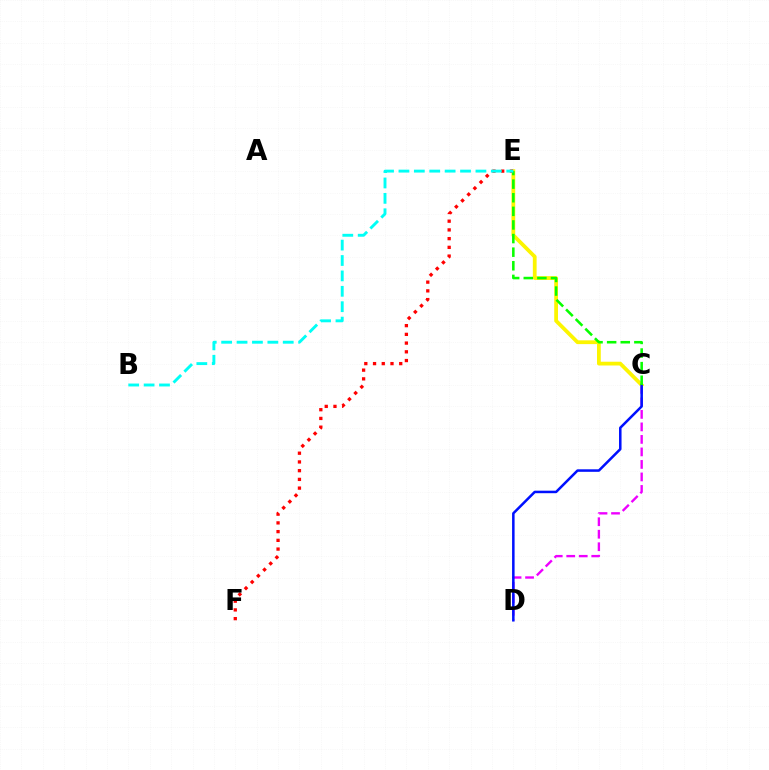{('C', 'D'): [{'color': '#ee00ff', 'line_style': 'dashed', 'thickness': 1.7}, {'color': '#0010ff', 'line_style': 'solid', 'thickness': 1.82}], ('C', 'E'): [{'color': '#fcf500', 'line_style': 'solid', 'thickness': 2.72}, {'color': '#08ff00', 'line_style': 'dashed', 'thickness': 1.85}], ('E', 'F'): [{'color': '#ff0000', 'line_style': 'dotted', 'thickness': 2.37}], ('B', 'E'): [{'color': '#00fff6', 'line_style': 'dashed', 'thickness': 2.09}]}